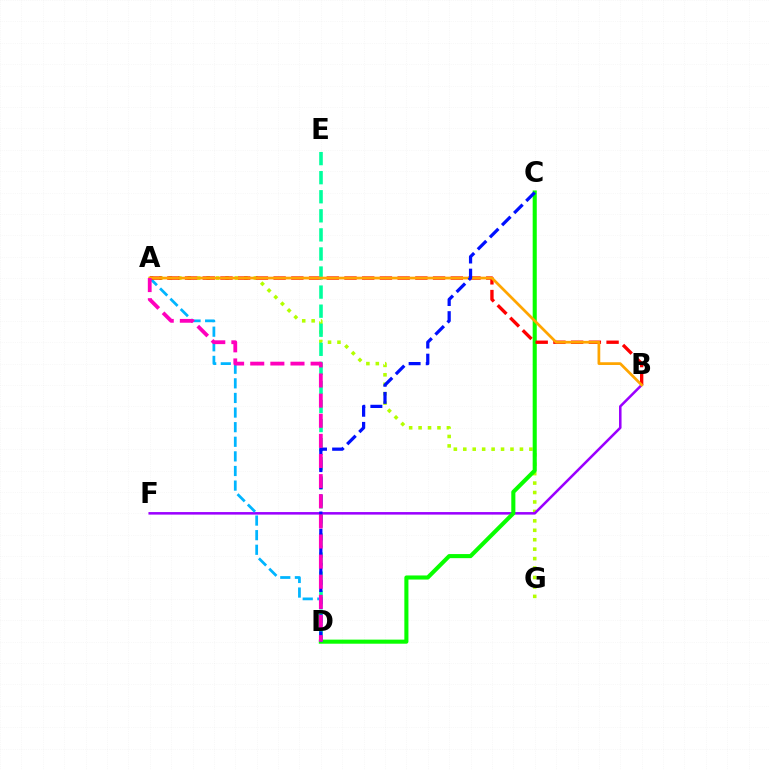{('A', 'G'): [{'color': '#b3ff00', 'line_style': 'dotted', 'thickness': 2.57}], ('B', 'F'): [{'color': '#9b00ff', 'line_style': 'solid', 'thickness': 1.82}], ('C', 'D'): [{'color': '#08ff00', 'line_style': 'solid', 'thickness': 2.94}, {'color': '#0010ff', 'line_style': 'dashed', 'thickness': 2.33}], ('A', 'D'): [{'color': '#00b5ff', 'line_style': 'dashed', 'thickness': 1.98}, {'color': '#ff00bd', 'line_style': 'dashed', 'thickness': 2.73}], ('A', 'B'): [{'color': '#ff0000', 'line_style': 'dashed', 'thickness': 2.41}, {'color': '#ffa500', 'line_style': 'solid', 'thickness': 1.97}], ('D', 'E'): [{'color': '#00ff9d', 'line_style': 'dashed', 'thickness': 2.59}]}